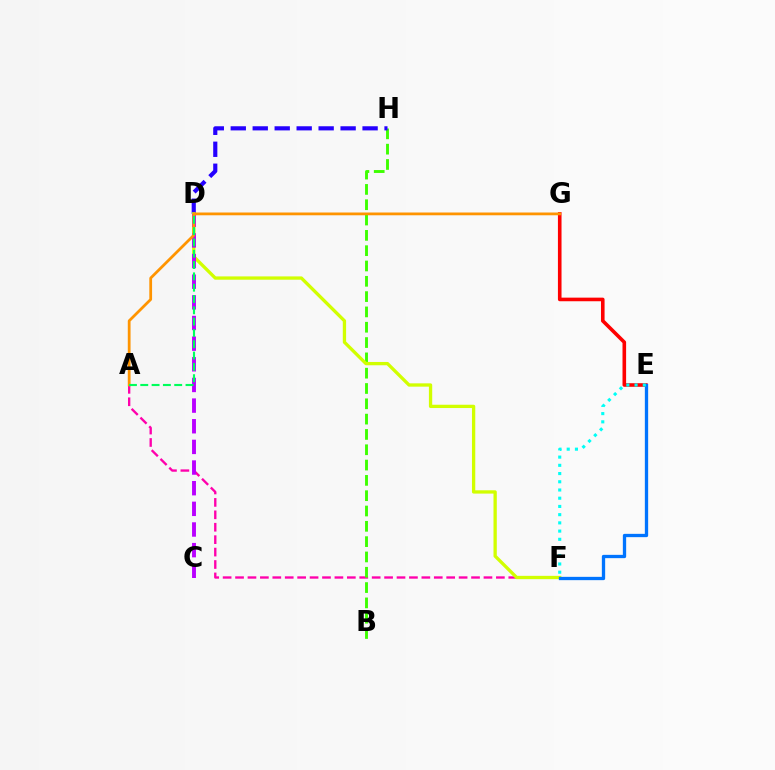{('A', 'F'): [{'color': '#ff00ac', 'line_style': 'dashed', 'thickness': 1.69}], ('B', 'H'): [{'color': '#3dff00', 'line_style': 'dashed', 'thickness': 2.08}], ('D', 'H'): [{'color': '#2500ff', 'line_style': 'dashed', 'thickness': 2.98}], ('E', 'G'): [{'color': '#ff0000', 'line_style': 'solid', 'thickness': 2.59}], ('D', 'F'): [{'color': '#d1ff00', 'line_style': 'solid', 'thickness': 2.38}], ('C', 'D'): [{'color': '#b900ff', 'line_style': 'dashed', 'thickness': 2.81}], ('E', 'F'): [{'color': '#0074ff', 'line_style': 'solid', 'thickness': 2.38}, {'color': '#00fff6', 'line_style': 'dotted', 'thickness': 2.23}], ('A', 'G'): [{'color': '#ff9400', 'line_style': 'solid', 'thickness': 1.99}], ('A', 'D'): [{'color': '#00ff5c', 'line_style': 'dashed', 'thickness': 1.54}]}